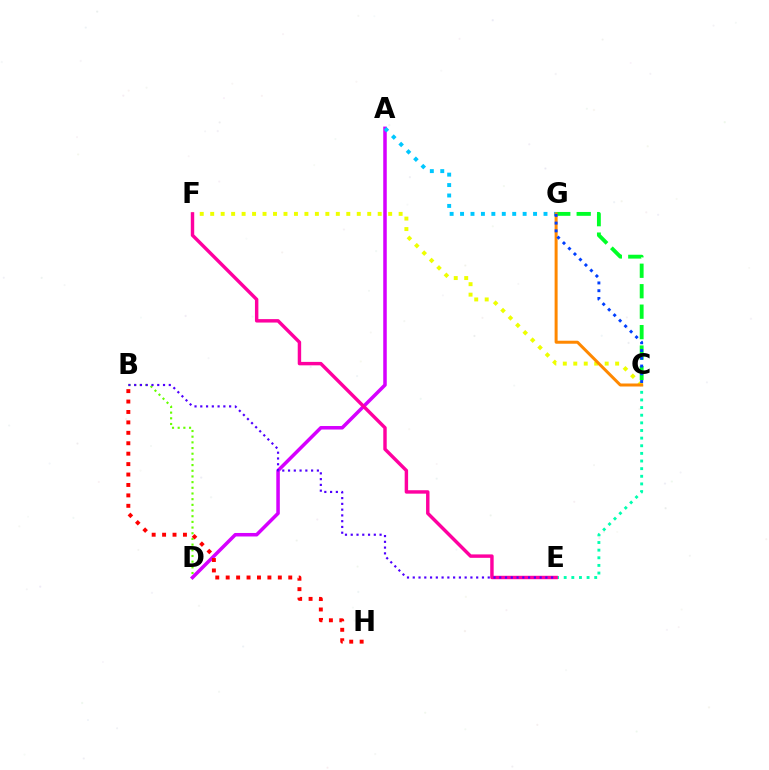{('B', 'D'): [{'color': '#66ff00', 'line_style': 'dotted', 'thickness': 1.54}], ('C', 'F'): [{'color': '#eeff00', 'line_style': 'dotted', 'thickness': 2.84}], ('C', 'G'): [{'color': '#00ff27', 'line_style': 'dashed', 'thickness': 2.78}, {'color': '#ff8800', 'line_style': 'solid', 'thickness': 2.16}, {'color': '#003fff', 'line_style': 'dotted', 'thickness': 2.11}], ('A', 'D'): [{'color': '#d600ff', 'line_style': 'solid', 'thickness': 2.53}], ('A', 'G'): [{'color': '#00c7ff', 'line_style': 'dotted', 'thickness': 2.83}], ('C', 'E'): [{'color': '#00ffaf', 'line_style': 'dotted', 'thickness': 2.07}], ('E', 'F'): [{'color': '#ff00a0', 'line_style': 'solid', 'thickness': 2.47}], ('B', 'E'): [{'color': '#4f00ff', 'line_style': 'dotted', 'thickness': 1.57}], ('B', 'H'): [{'color': '#ff0000', 'line_style': 'dotted', 'thickness': 2.83}]}